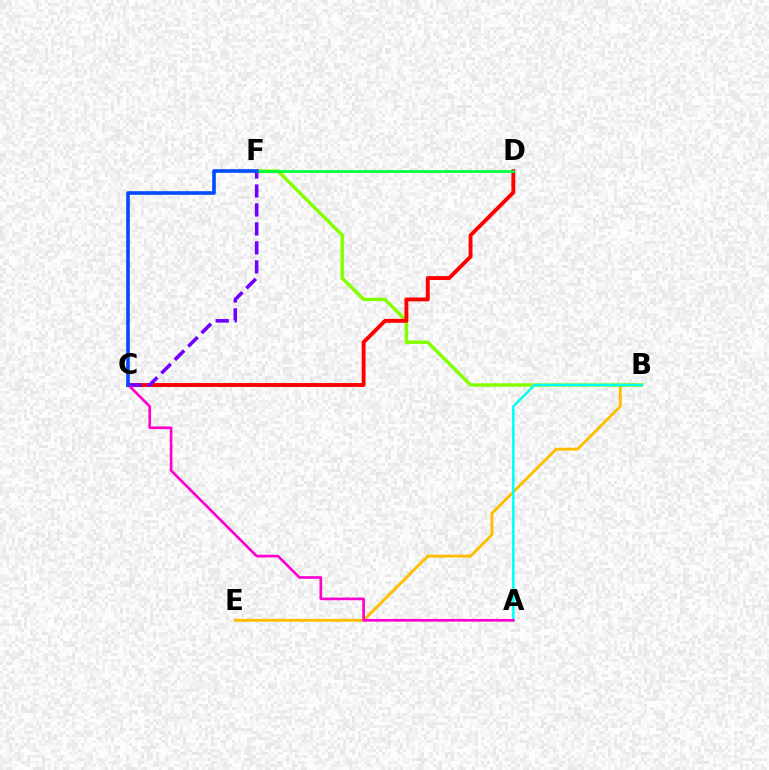{('B', 'E'): [{'color': '#ffbd00', 'line_style': 'solid', 'thickness': 2.07}], ('B', 'F'): [{'color': '#84ff00', 'line_style': 'solid', 'thickness': 2.48}], ('A', 'B'): [{'color': '#00fff6', 'line_style': 'solid', 'thickness': 1.79}], ('C', 'D'): [{'color': '#ff0000', 'line_style': 'solid', 'thickness': 2.79}], ('C', 'F'): [{'color': '#7200ff', 'line_style': 'dashed', 'thickness': 2.58}, {'color': '#004bff', 'line_style': 'solid', 'thickness': 2.61}], ('A', 'C'): [{'color': '#ff00cf', 'line_style': 'solid', 'thickness': 1.92}], ('D', 'F'): [{'color': '#00ff39', 'line_style': 'solid', 'thickness': 1.91}]}